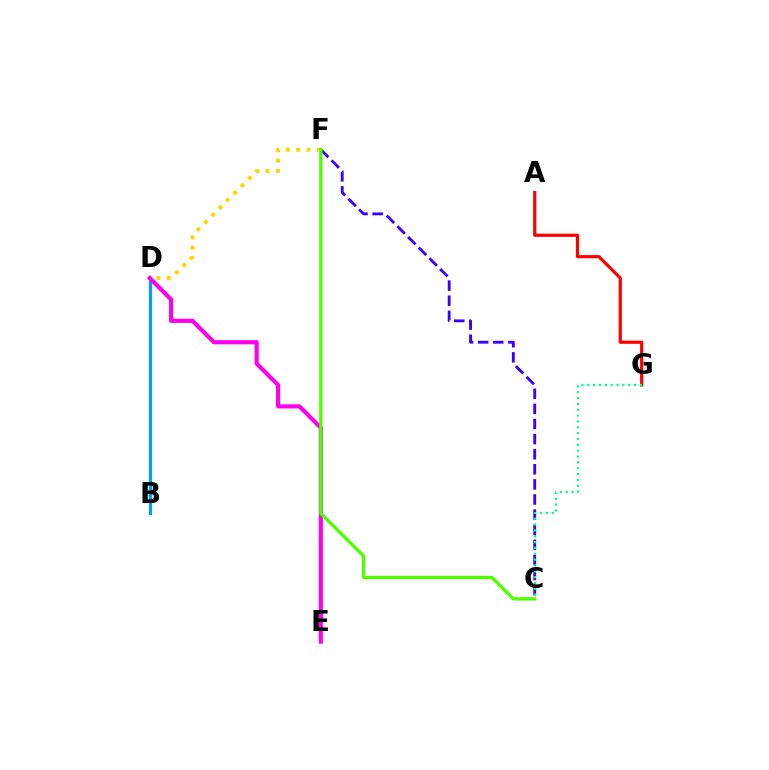{('A', 'G'): [{'color': '#ff0000', 'line_style': 'solid', 'thickness': 2.29}], ('B', 'D'): [{'color': '#009eff', 'line_style': 'solid', 'thickness': 2.31}], ('C', 'F'): [{'color': '#3700ff', 'line_style': 'dashed', 'thickness': 2.05}, {'color': '#4fff00', 'line_style': 'solid', 'thickness': 2.39}], ('D', 'F'): [{'color': '#ffd500', 'line_style': 'dotted', 'thickness': 2.82}], ('D', 'E'): [{'color': '#ff00ed', 'line_style': 'solid', 'thickness': 2.98}], ('C', 'G'): [{'color': '#00ff86', 'line_style': 'dotted', 'thickness': 1.59}]}